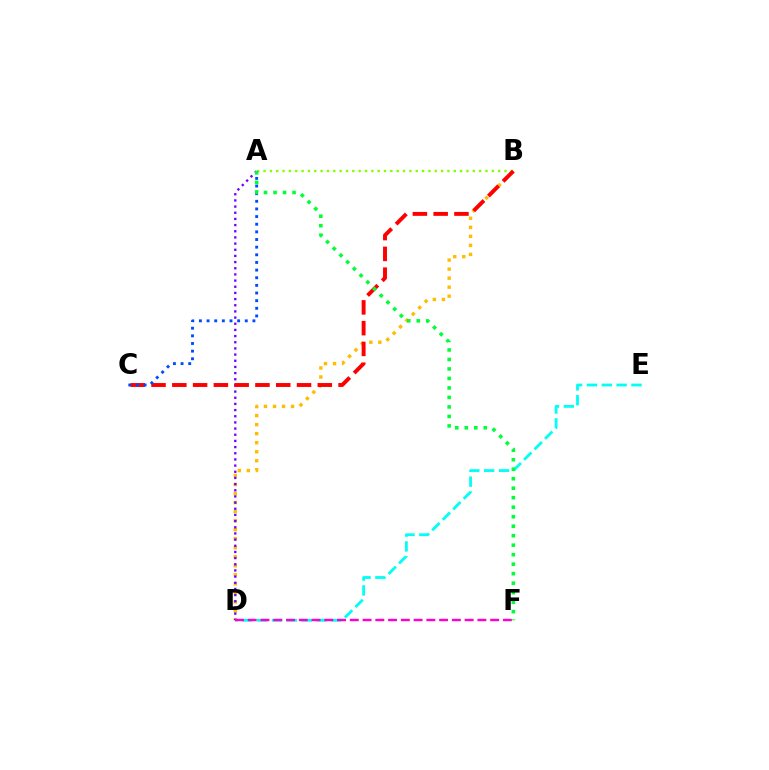{('B', 'D'): [{'color': '#ffbd00', 'line_style': 'dotted', 'thickness': 2.45}], ('A', 'B'): [{'color': '#84ff00', 'line_style': 'dotted', 'thickness': 1.72}], ('A', 'D'): [{'color': '#7200ff', 'line_style': 'dotted', 'thickness': 1.68}], ('D', 'E'): [{'color': '#00fff6', 'line_style': 'dashed', 'thickness': 2.02}], ('D', 'F'): [{'color': '#ff00cf', 'line_style': 'dashed', 'thickness': 1.73}], ('B', 'C'): [{'color': '#ff0000', 'line_style': 'dashed', 'thickness': 2.82}], ('A', 'C'): [{'color': '#004bff', 'line_style': 'dotted', 'thickness': 2.08}], ('A', 'F'): [{'color': '#00ff39', 'line_style': 'dotted', 'thickness': 2.58}]}